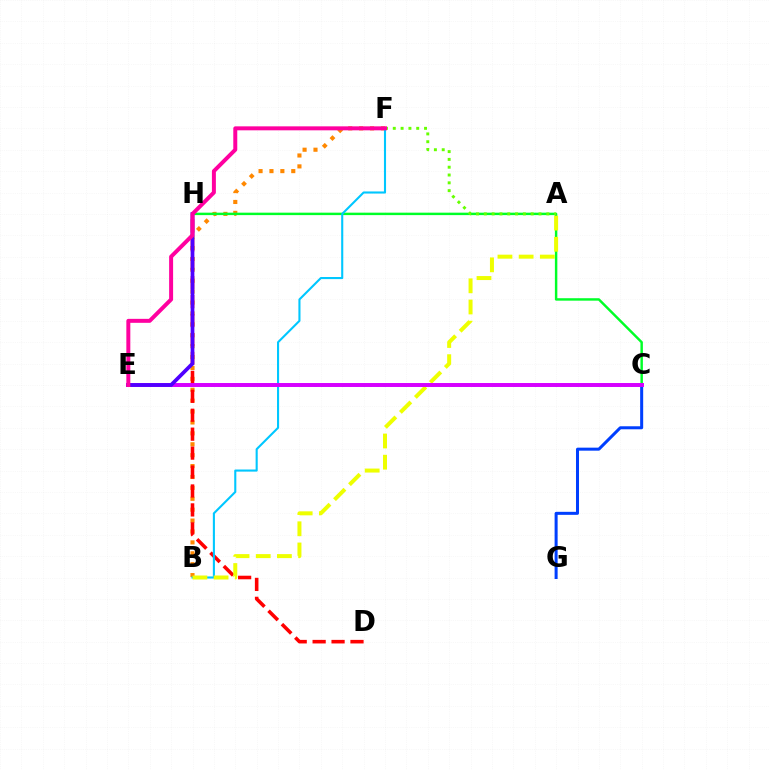{('C', 'G'): [{'color': '#003fff', 'line_style': 'solid', 'thickness': 2.17}], ('B', 'F'): [{'color': '#ff8800', 'line_style': 'dotted', 'thickness': 2.96}, {'color': '#00c7ff', 'line_style': 'solid', 'thickness': 1.51}], ('D', 'H'): [{'color': '#ff0000', 'line_style': 'dashed', 'thickness': 2.57}], ('C', 'H'): [{'color': '#00ff27', 'line_style': 'solid', 'thickness': 1.76}], ('C', 'E'): [{'color': '#00ffaf', 'line_style': 'dotted', 'thickness': 1.87}, {'color': '#d600ff', 'line_style': 'solid', 'thickness': 2.84}], ('A', 'B'): [{'color': '#eeff00', 'line_style': 'dashed', 'thickness': 2.88}], ('A', 'F'): [{'color': '#66ff00', 'line_style': 'dotted', 'thickness': 2.12}], ('E', 'H'): [{'color': '#4f00ff', 'line_style': 'solid', 'thickness': 2.7}], ('E', 'F'): [{'color': '#ff00a0', 'line_style': 'solid', 'thickness': 2.86}]}